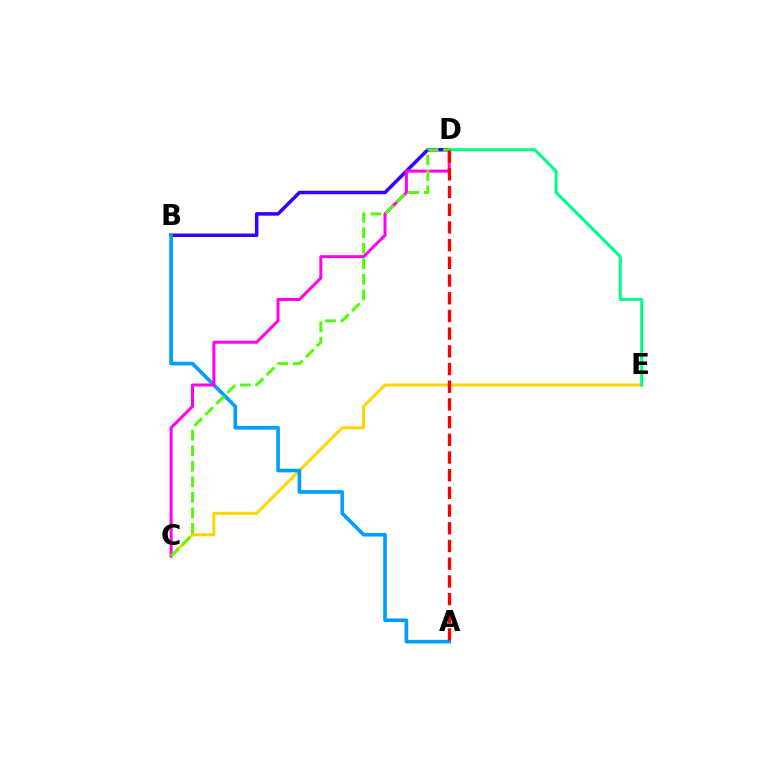{('B', 'D'): [{'color': '#3700ff', 'line_style': 'solid', 'thickness': 2.54}], ('C', 'E'): [{'color': '#ffd500', 'line_style': 'solid', 'thickness': 2.16}], ('A', 'B'): [{'color': '#009eff', 'line_style': 'solid', 'thickness': 2.61}], ('C', 'D'): [{'color': '#ff00ed', 'line_style': 'solid', 'thickness': 2.16}, {'color': '#4fff00', 'line_style': 'dashed', 'thickness': 2.11}], ('D', 'E'): [{'color': '#00ff86', 'line_style': 'solid', 'thickness': 2.17}], ('A', 'D'): [{'color': '#ff0000', 'line_style': 'dashed', 'thickness': 2.4}]}